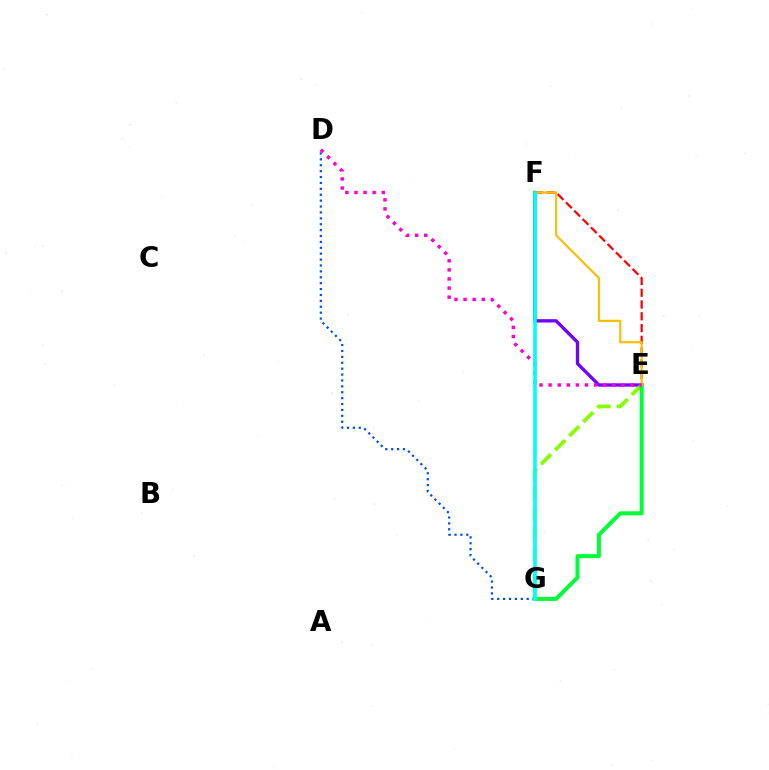{('D', 'G'): [{'color': '#004bff', 'line_style': 'dotted', 'thickness': 1.6}], ('E', 'F'): [{'color': '#7200ff', 'line_style': 'solid', 'thickness': 2.39}, {'color': '#ff0000', 'line_style': 'dashed', 'thickness': 1.6}, {'color': '#ffbd00', 'line_style': 'solid', 'thickness': 1.56}], ('E', 'G'): [{'color': '#84ff00', 'line_style': 'dashed', 'thickness': 2.7}, {'color': '#00ff39', 'line_style': 'solid', 'thickness': 2.88}], ('D', 'E'): [{'color': '#ff00cf', 'line_style': 'dotted', 'thickness': 2.47}], ('F', 'G'): [{'color': '#00fff6', 'line_style': 'solid', 'thickness': 2.63}]}